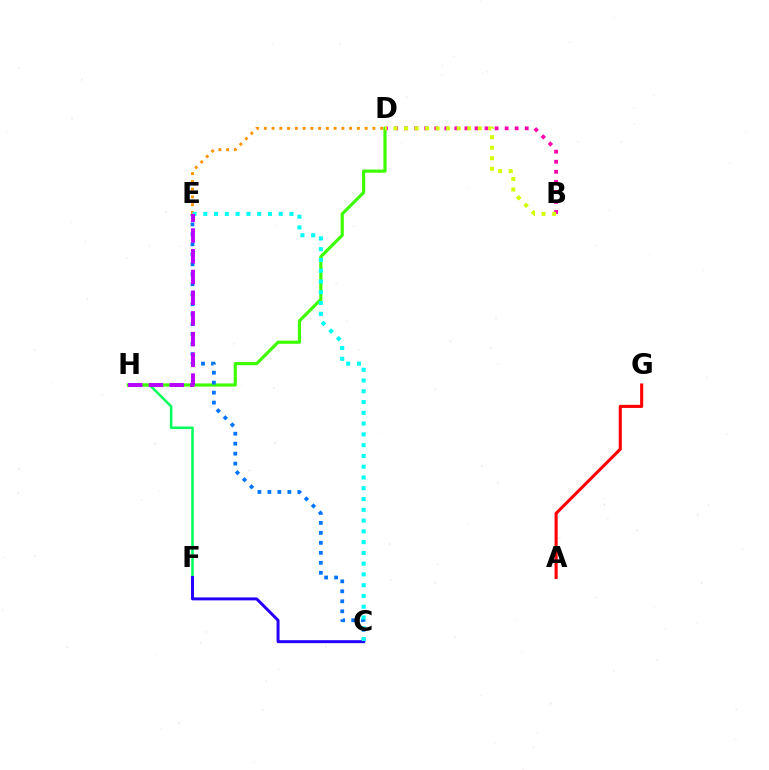{('F', 'H'): [{'color': '#00ff5c', 'line_style': 'solid', 'thickness': 1.83}], ('D', 'H'): [{'color': '#3dff00', 'line_style': 'solid', 'thickness': 2.28}], ('C', 'E'): [{'color': '#0074ff', 'line_style': 'dotted', 'thickness': 2.71}, {'color': '#00fff6', 'line_style': 'dotted', 'thickness': 2.93}], ('C', 'F'): [{'color': '#2500ff', 'line_style': 'solid', 'thickness': 2.14}], ('B', 'D'): [{'color': '#ff00ac', 'line_style': 'dotted', 'thickness': 2.73}, {'color': '#d1ff00', 'line_style': 'dotted', 'thickness': 2.86}], ('D', 'E'): [{'color': '#ff9400', 'line_style': 'dotted', 'thickness': 2.11}], ('E', 'H'): [{'color': '#b900ff', 'line_style': 'dashed', 'thickness': 2.82}], ('A', 'G'): [{'color': '#ff0000', 'line_style': 'solid', 'thickness': 2.23}]}